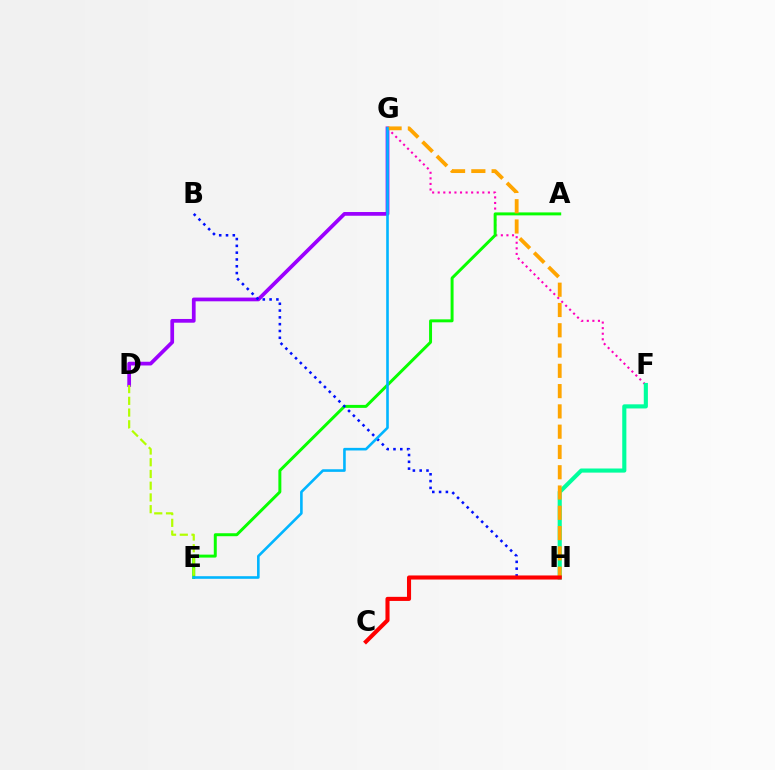{('F', 'G'): [{'color': '#ff00bd', 'line_style': 'dotted', 'thickness': 1.51}], ('A', 'E'): [{'color': '#08ff00', 'line_style': 'solid', 'thickness': 2.14}], ('D', 'G'): [{'color': '#9b00ff', 'line_style': 'solid', 'thickness': 2.69}], ('F', 'H'): [{'color': '#00ff9d', 'line_style': 'solid', 'thickness': 2.97}], ('G', 'H'): [{'color': '#ffa500', 'line_style': 'dashed', 'thickness': 2.76}], ('D', 'E'): [{'color': '#b3ff00', 'line_style': 'dashed', 'thickness': 1.59}], ('B', 'H'): [{'color': '#0010ff', 'line_style': 'dotted', 'thickness': 1.85}], ('C', 'H'): [{'color': '#ff0000', 'line_style': 'solid', 'thickness': 2.94}], ('E', 'G'): [{'color': '#00b5ff', 'line_style': 'solid', 'thickness': 1.88}]}